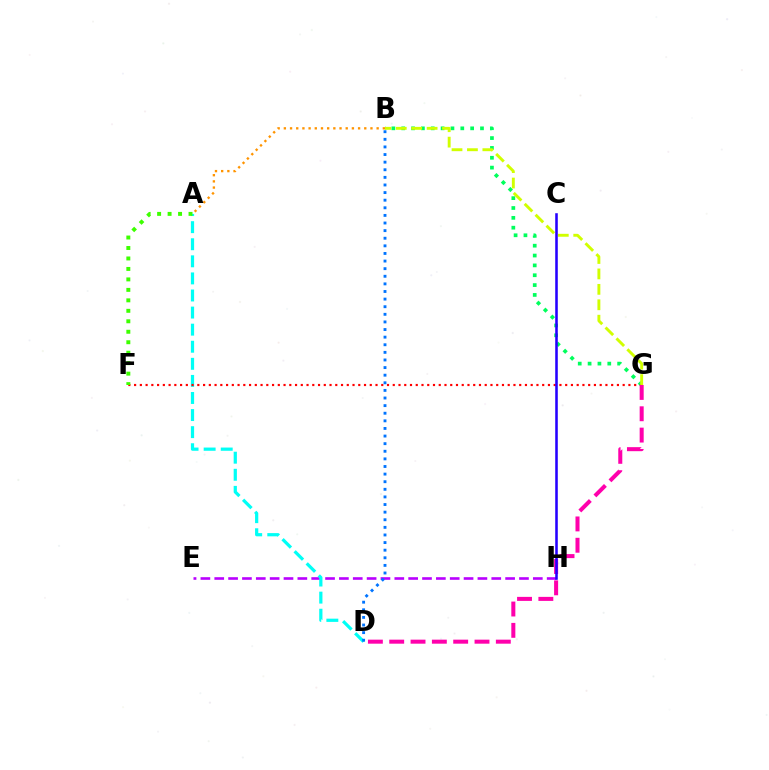{('E', 'H'): [{'color': '#b900ff', 'line_style': 'dashed', 'thickness': 1.88}], ('B', 'G'): [{'color': '#00ff5c', 'line_style': 'dotted', 'thickness': 2.68}, {'color': '#d1ff00', 'line_style': 'dashed', 'thickness': 2.1}], ('A', 'D'): [{'color': '#00fff6', 'line_style': 'dashed', 'thickness': 2.32}], ('F', 'G'): [{'color': '#ff0000', 'line_style': 'dotted', 'thickness': 1.56}], ('A', 'F'): [{'color': '#3dff00', 'line_style': 'dotted', 'thickness': 2.84}], ('B', 'D'): [{'color': '#0074ff', 'line_style': 'dotted', 'thickness': 2.07}], ('A', 'B'): [{'color': '#ff9400', 'line_style': 'dotted', 'thickness': 1.68}], ('D', 'G'): [{'color': '#ff00ac', 'line_style': 'dashed', 'thickness': 2.9}], ('C', 'H'): [{'color': '#2500ff', 'line_style': 'solid', 'thickness': 1.84}]}